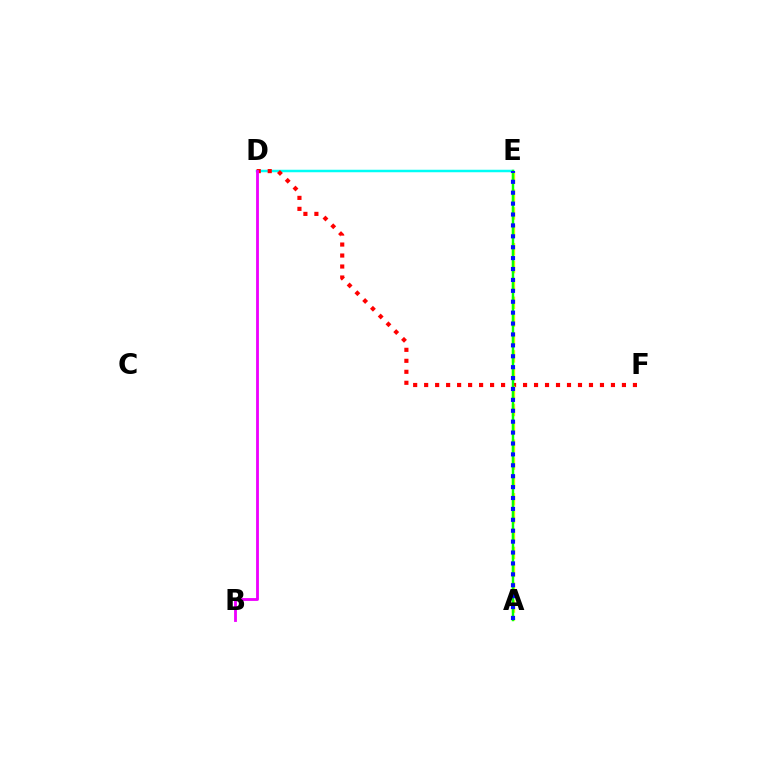{('D', 'E'): [{'color': '#00fff6', 'line_style': 'solid', 'thickness': 1.8}], ('D', 'F'): [{'color': '#ff0000', 'line_style': 'dotted', 'thickness': 2.99}], ('A', 'E'): [{'color': '#fcf500', 'line_style': 'dashed', 'thickness': 2.43}, {'color': '#08ff00', 'line_style': 'solid', 'thickness': 1.76}, {'color': '#0010ff', 'line_style': 'dotted', 'thickness': 2.96}], ('B', 'D'): [{'color': '#ee00ff', 'line_style': 'solid', 'thickness': 2.03}]}